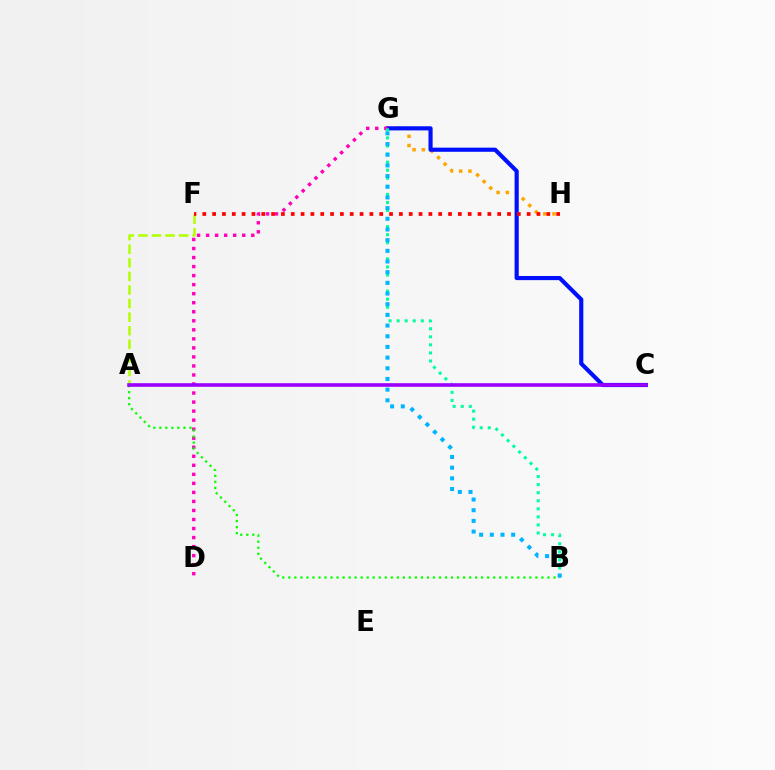{('G', 'H'): [{'color': '#ffa500', 'line_style': 'dotted', 'thickness': 2.51}], ('C', 'G'): [{'color': '#0010ff', 'line_style': 'solid', 'thickness': 2.98}], ('D', 'G'): [{'color': '#ff00bd', 'line_style': 'dotted', 'thickness': 2.45}], ('A', 'B'): [{'color': '#08ff00', 'line_style': 'dotted', 'thickness': 1.64}], ('B', 'G'): [{'color': '#00ff9d', 'line_style': 'dotted', 'thickness': 2.19}, {'color': '#00b5ff', 'line_style': 'dotted', 'thickness': 2.9}], ('A', 'F'): [{'color': '#b3ff00', 'line_style': 'dashed', 'thickness': 1.84}], ('A', 'C'): [{'color': '#9b00ff', 'line_style': 'solid', 'thickness': 2.6}], ('F', 'H'): [{'color': '#ff0000', 'line_style': 'dotted', 'thickness': 2.67}]}